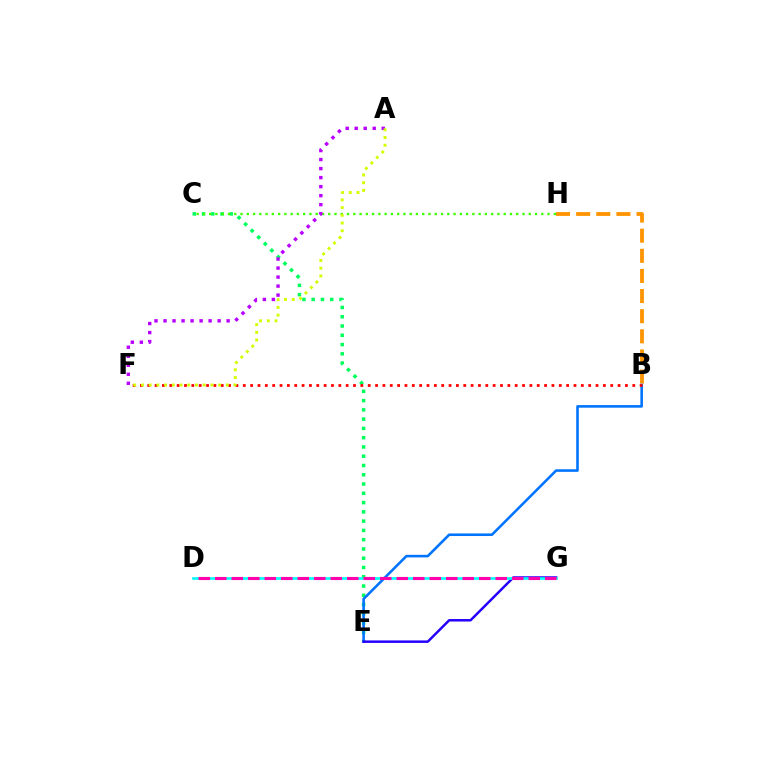{('B', 'H'): [{'color': '#ff9400', 'line_style': 'dashed', 'thickness': 2.73}], ('C', 'E'): [{'color': '#00ff5c', 'line_style': 'dotted', 'thickness': 2.52}], ('C', 'H'): [{'color': '#3dff00', 'line_style': 'dotted', 'thickness': 1.7}], ('B', 'E'): [{'color': '#0074ff', 'line_style': 'solid', 'thickness': 1.86}], ('B', 'F'): [{'color': '#ff0000', 'line_style': 'dotted', 'thickness': 2.0}], ('E', 'G'): [{'color': '#2500ff', 'line_style': 'solid', 'thickness': 1.79}], ('D', 'G'): [{'color': '#00fff6', 'line_style': 'solid', 'thickness': 1.91}, {'color': '#ff00ac', 'line_style': 'dashed', 'thickness': 2.24}], ('A', 'F'): [{'color': '#b900ff', 'line_style': 'dotted', 'thickness': 2.45}, {'color': '#d1ff00', 'line_style': 'dotted', 'thickness': 2.1}]}